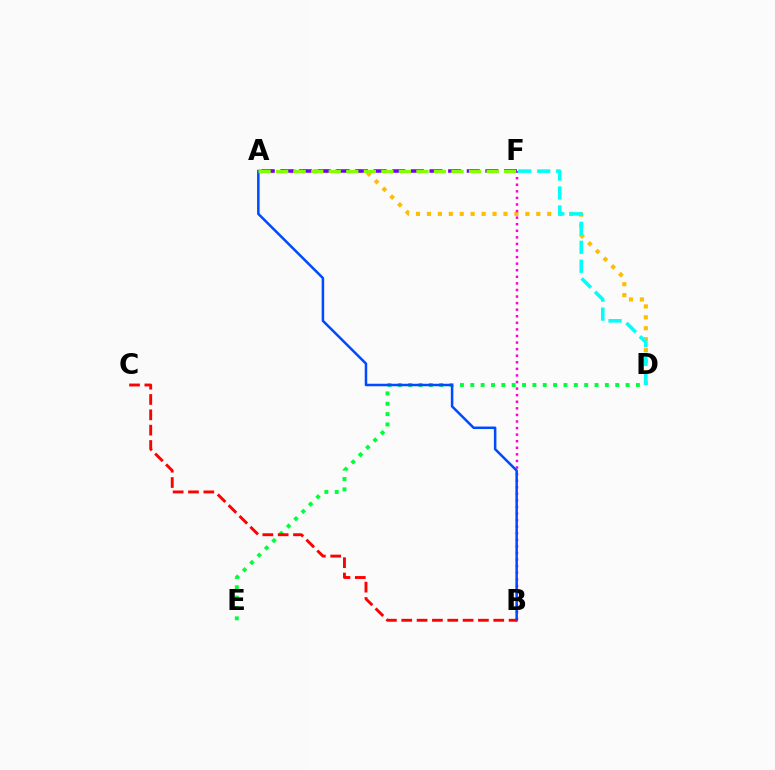{('A', 'D'): [{'color': '#ffbd00', 'line_style': 'dotted', 'thickness': 2.97}], ('B', 'F'): [{'color': '#ff00cf', 'line_style': 'dotted', 'thickness': 1.79}], ('D', 'E'): [{'color': '#00ff39', 'line_style': 'dotted', 'thickness': 2.81}], ('A', 'B'): [{'color': '#004bff', 'line_style': 'solid', 'thickness': 1.81}], ('A', 'F'): [{'color': '#7200ff', 'line_style': 'dashed', 'thickness': 2.53}, {'color': '#84ff00', 'line_style': 'dashed', 'thickness': 2.38}], ('D', 'F'): [{'color': '#00fff6', 'line_style': 'dashed', 'thickness': 2.57}], ('B', 'C'): [{'color': '#ff0000', 'line_style': 'dashed', 'thickness': 2.08}]}